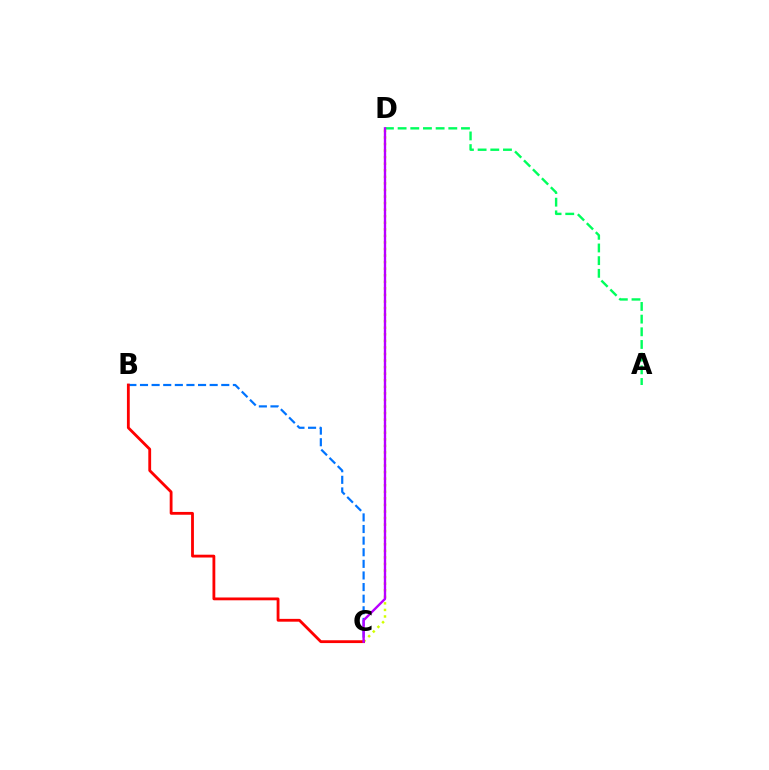{('C', 'D'): [{'color': '#d1ff00', 'line_style': 'dotted', 'thickness': 1.78}, {'color': '#b900ff', 'line_style': 'solid', 'thickness': 1.7}], ('B', 'C'): [{'color': '#0074ff', 'line_style': 'dashed', 'thickness': 1.58}, {'color': '#ff0000', 'line_style': 'solid', 'thickness': 2.03}], ('A', 'D'): [{'color': '#00ff5c', 'line_style': 'dashed', 'thickness': 1.72}]}